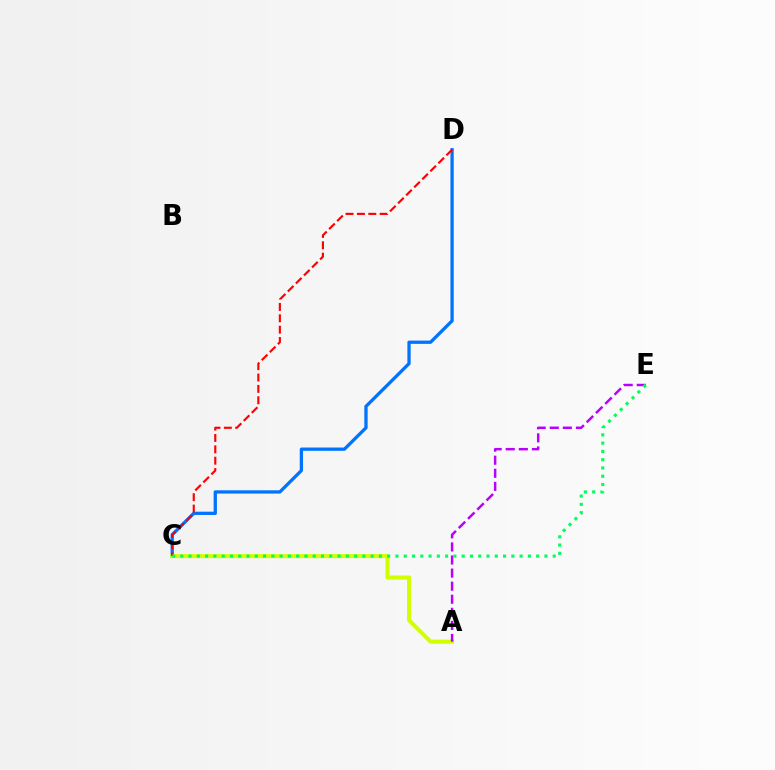{('C', 'D'): [{'color': '#0074ff', 'line_style': 'solid', 'thickness': 2.37}, {'color': '#ff0000', 'line_style': 'dashed', 'thickness': 1.54}], ('A', 'C'): [{'color': '#d1ff00', 'line_style': 'solid', 'thickness': 2.9}], ('A', 'E'): [{'color': '#b900ff', 'line_style': 'dashed', 'thickness': 1.78}], ('C', 'E'): [{'color': '#00ff5c', 'line_style': 'dotted', 'thickness': 2.25}]}